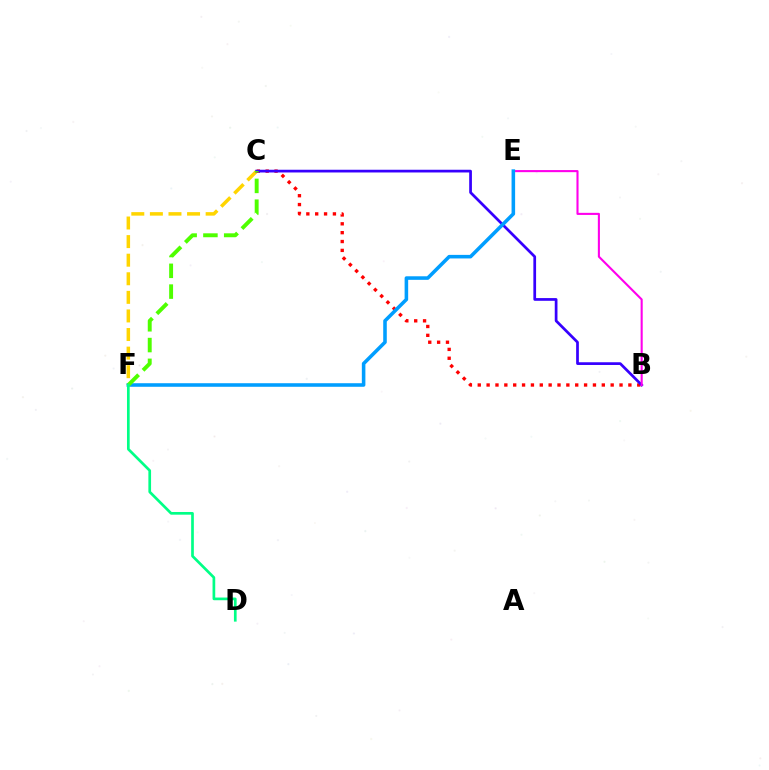{('C', 'F'): [{'color': '#ffd500', 'line_style': 'dashed', 'thickness': 2.52}, {'color': '#4fff00', 'line_style': 'dashed', 'thickness': 2.82}], ('B', 'C'): [{'color': '#ff0000', 'line_style': 'dotted', 'thickness': 2.41}, {'color': '#3700ff', 'line_style': 'solid', 'thickness': 1.96}], ('B', 'E'): [{'color': '#ff00ed', 'line_style': 'solid', 'thickness': 1.51}], ('E', 'F'): [{'color': '#009eff', 'line_style': 'solid', 'thickness': 2.56}], ('D', 'F'): [{'color': '#00ff86', 'line_style': 'solid', 'thickness': 1.94}]}